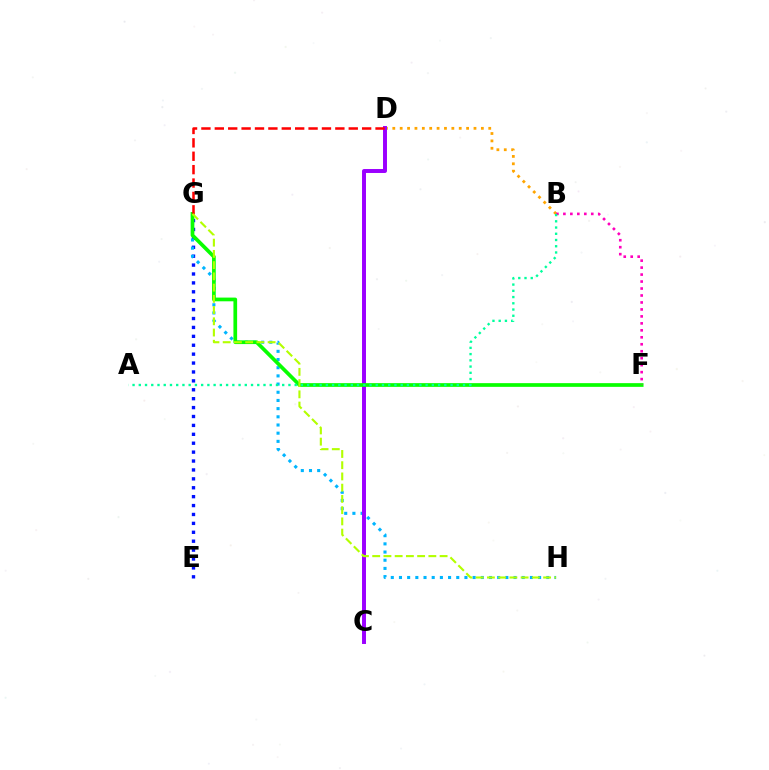{('E', 'G'): [{'color': '#0010ff', 'line_style': 'dotted', 'thickness': 2.42}], ('G', 'H'): [{'color': '#00b5ff', 'line_style': 'dotted', 'thickness': 2.22}, {'color': '#b3ff00', 'line_style': 'dashed', 'thickness': 1.53}], ('B', 'D'): [{'color': '#ffa500', 'line_style': 'dotted', 'thickness': 2.01}], ('C', 'D'): [{'color': '#9b00ff', 'line_style': 'solid', 'thickness': 2.84}], ('F', 'G'): [{'color': '#08ff00', 'line_style': 'solid', 'thickness': 2.67}], ('B', 'F'): [{'color': '#ff00bd', 'line_style': 'dotted', 'thickness': 1.89}], ('A', 'B'): [{'color': '#00ff9d', 'line_style': 'dotted', 'thickness': 1.69}], ('D', 'G'): [{'color': '#ff0000', 'line_style': 'dashed', 'thickness': 1.82}]}